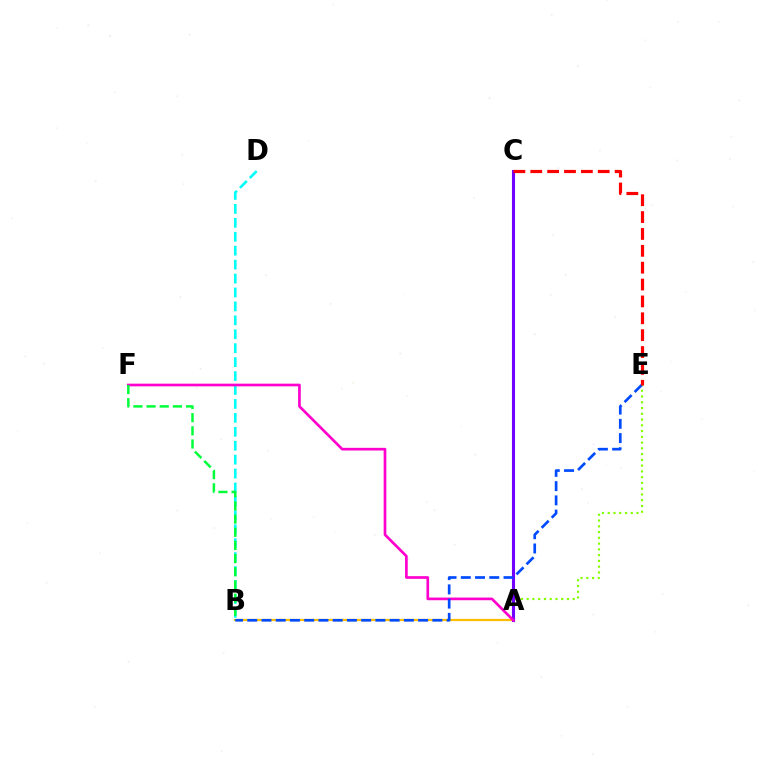{('A', 'E'): [{'color': '#84ff00', 'line_style': 'dotted', 'thickness': 1.57}], ('A', 'B'): [{'color': '#ffbd00', 'line_style': 'solid', 'thickness': 1.61}], ('A', 'C'): [{'color': '#7200ff', 'line_style': 'solid', 'thickness': 2.23}], ('B', 'D'): [{'color': '#00fff6', 'line_style': 'dashed', 'thickness': 1.89}], ('A', 'F'): [{'color': '#ff00cf', 'line_style': 'solid', 'thickness': 1.93}], ('B', 'F'): [{'color': '#00ff39', 'line_style': 'dashed', 'thickness': 1.79}], ('B', 'E'): [{'color': '#004bff', 'line_style': 'dashed', 'thickness': 1.93}], ('C', 'E'): [{'color': '#ff0000', 'line_style': 'dashed', 'thickness': 2.29}]}